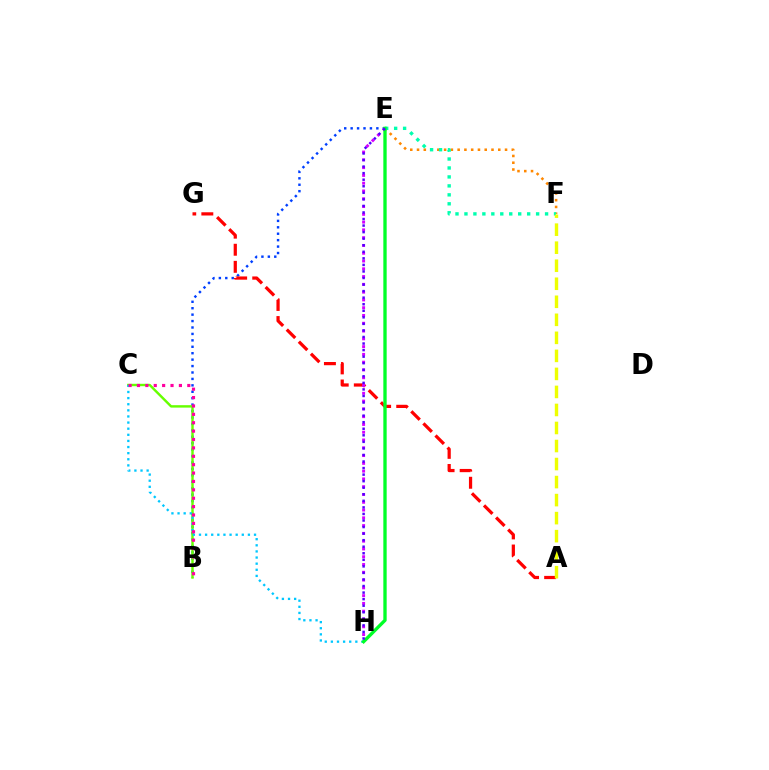{('E', 'F'): [{'color': '#ff8800', 'line_style': 'dotted', 'thickness': 1.84}, {'color': '#00ffaf', 'line_style': 'dotted', 'thickness': 2.43}], ('B', 'E'): [{'color': '#003fff', 'line_style': 'dotted', 'thickness': 1.75}], ('B', 'C'): [{'color': '#66ff00', 'line_style': 'solid', 'thickness': 1.75}, {'color': '#ff00a0', 'line_style': 'dotted', 'thickness': 2.28}], ('A', 'G'): [{'color': '#ff0000', 'line_style': 'dashed', 'thickness': 2.32}], ('E', 'H'): [{'color': '#d600ff', 'line_style': 'dotted', 'thickness': 2.11}, {'color': '#00ff27', 'line_style': 'solid', 'thickness': 2.4}, {'color': '#4f00ff', 'line_style': 'dotted', 'thickness': 1.78}], ('A', 'F'): [{'color': '#eeff00', 'line_style': 'dashed', 'thickness': 2.45}], ('C', 'H'): [{'color': '#00c7ff', 'line_style': 'dotted', 'thickness': 1.66}]}